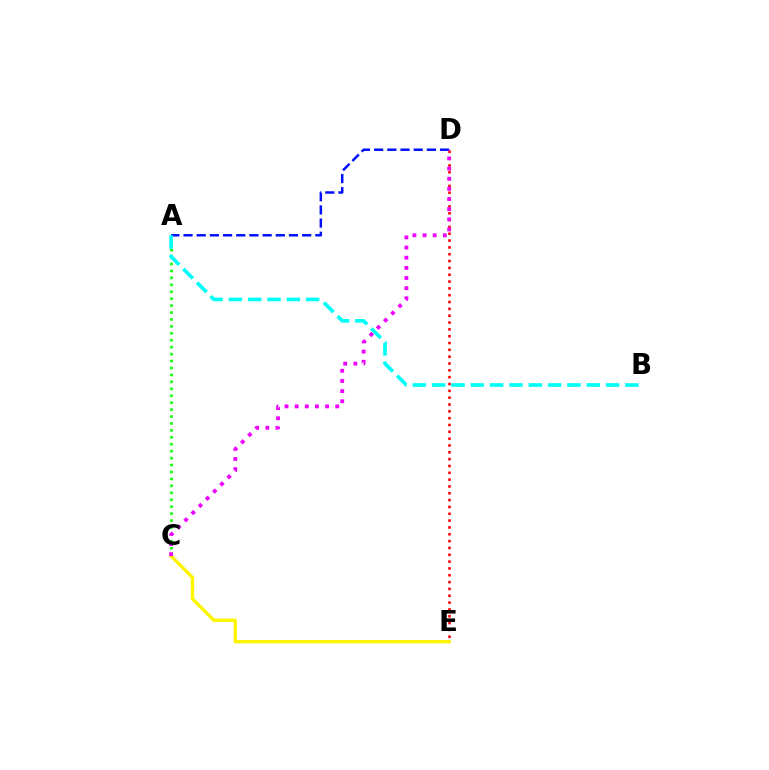{('A', 'C'): [{'color': '#08ff00', 'line_style': 'dotted', 'thickness': 1.88}], ('D', 'E'): [{'color': '#ff0000', 'line_style': 'dotted', 'thickness': 1.86}], ('C', 'E'): [{'color': '#fcf500', 'line_style': 'solid', 'thickness': 2.45}], ('A', 'D'): [{'color': '#0010ff', 'line_style': 'dashed', 'thickness': 1.79}], ('A', 'B'): [{'color': '#00fff6', 'line_style': 'dashed', 'thickness': 2.63}], ('C', 'D'): [{'color': '#ee00ff', 'line_style': 'dotted', 'thickness': 2.76}]}